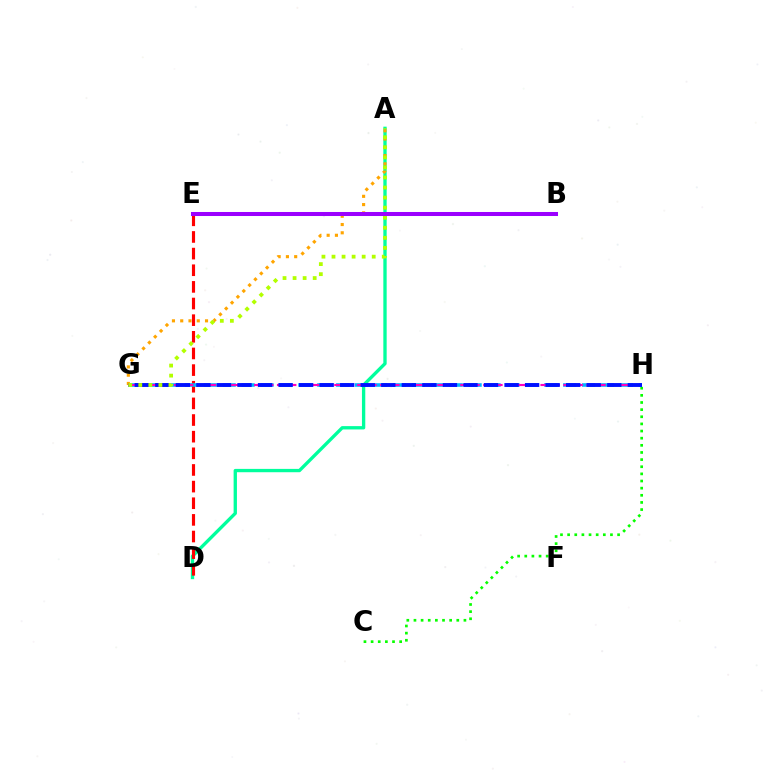{('A', 'D'): [{'color': '#00ff9d', 'line_style': 'solid', 'thickness': 2.4}], ('C', 'H'): [{'color': '#08ff00', 'line_style': 'dotted', 'thickness': 1.94}], ('D', 'E'): [{'color': '#ff0000', 'line_style': 'dashed', 'thickness': 2.26}], ('G', 'H'): [{'color': '#00b5ff', 'line_style': 'dashed', 'thickness': 2.57}, {'color': '#ff00bd', 'line_style': 'dashed', 'thickness': 1.56}, {'color': '#0010ff', 'line_style': 'dashed', 'thickness': 2.79}], ('A', 'G'): [{'color': '#ffa500', 'line_style': 'dotted', 'thickness': 2.25}, {'color': '#b3ff00', 'line_style': 'dotted', 'thickness': 2.73}], ('B', 'E'): [{'color': '#9b00ff', 'line_style': 'solid', 'thickness': 2.9}]}